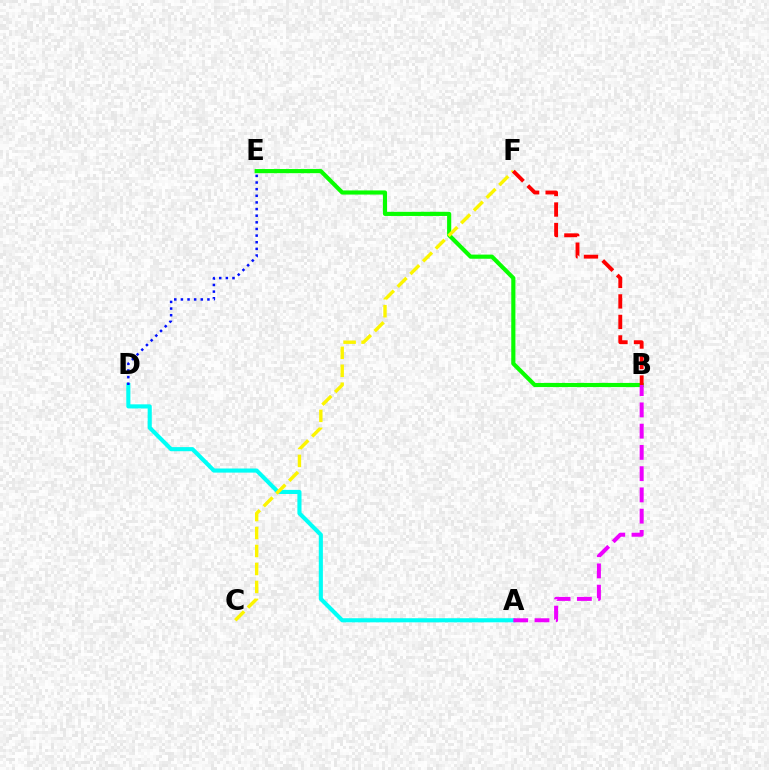{('A', 'D'): [{'color': '#00fff6', 'line_style': 'solid', 'thickness': 2.96}], ('B', 'E'): [{'color': '#08ff00', 'line_style': 'solid', 'thickness': 2.98}], ('D', 'E'): [{'color': '#0010ff', 'line_style': 'dotted', 'thickness': 1.8}], ('A', 'B'): [{'color': '#ee00ff', 'line_style': 'dashed', 'thickness': 2.89}], ('C', 'F'): [{'color': '#fcf500', 'line_style': 'dashed', 'thickness': 2.44}], ('B', 'F'): [{'color': '#ff0000', 'line_style': 'dashed', 'thickness': 2.79}]}